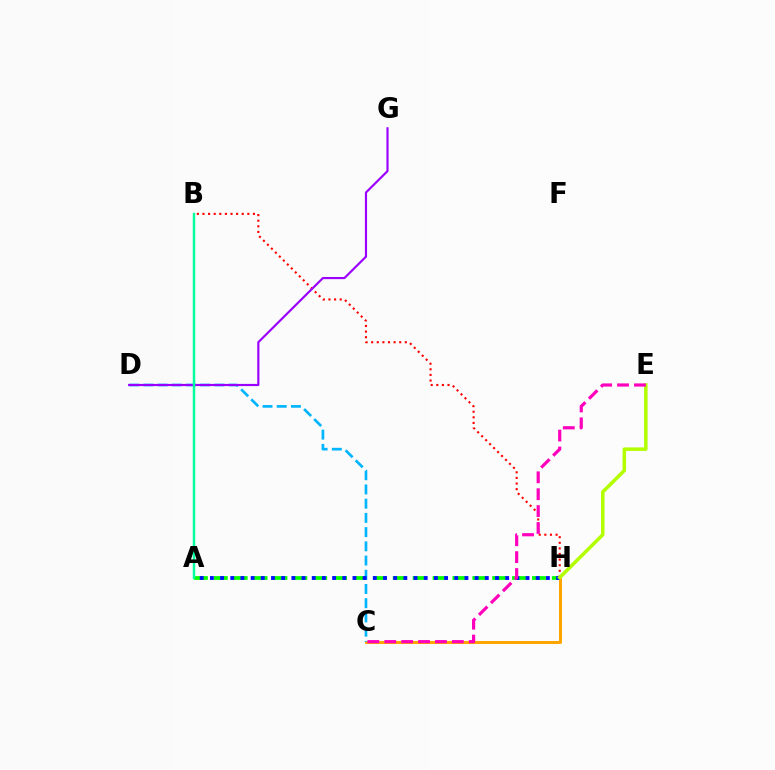{('A', 'H'): [{'color': '#08ff00', 'line_style': 'dashed', 'thickness': 2.7}, {'color': '#0010ff', 'line_style': 'dotted', 'thickness': 2.77}], ('B', 'H'): [{'color': '#ff0000', 'line_style': 'dotted', 'thickness': 1.52}], ('C', 'H'): [{'color': '#ffa500', 'line_style': 'solid', 'thickness': 2.15}], ('C', 'D'): [{'color': '#00b5ff', 'line_style': 'dashed', 'thickness': 1.93}], ('D', 'G'): [{'color': '#9b00ff', 'line_style': 'solid', 'thickness': 1.56}], ('E', 'H'): [{'color': '#b3ff00', 'line_style': 'solid', 'thickness': 2.54}], ('A', 'B'): [{'color': '#00ff9d', 'line_style': 'solid', 'thickness': 1.75}], ('C', 'E'): [{'color': '#ff00bd', 'line_style': 'dashed', 'thickness': 2.29}]}